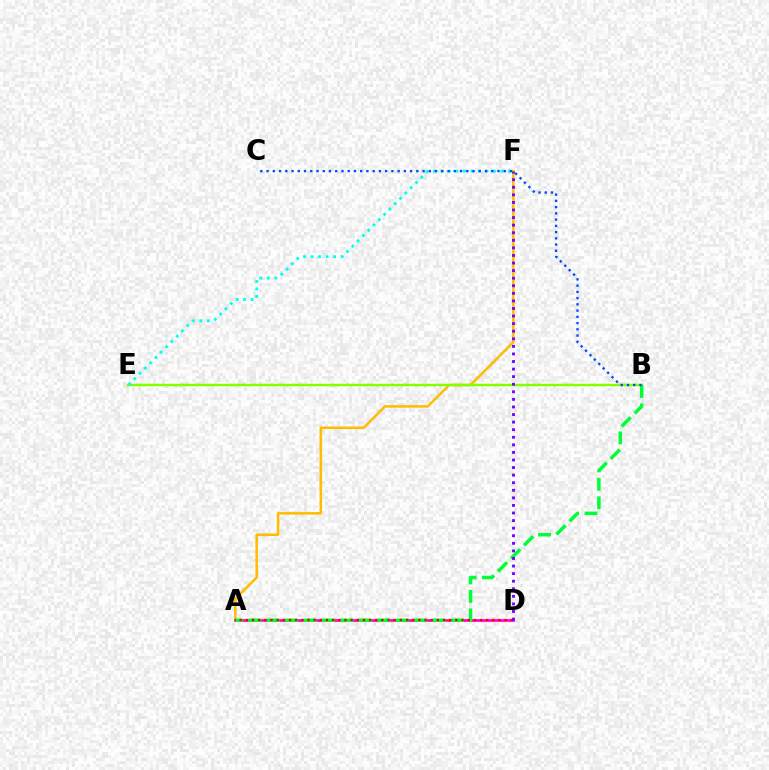{('A', 'F'): [{'color': '#ffbd00', 'line_style': 'solid', 'thickness': 1.82}], ('B', 'E'): [{'color': '#84ff00', 'line_style': 'solid', 'thickness': 1.79}], ('A', 'D'): [{'color': '#ff00cf', 'line_style': 'solid', 'thickness': 1.93}, {'color': '#ff0000', 'line_style': 'dotted', 'thickness': 1.67}], ('A', 'B'): [{'color': '#00ff39', 'line_style': 'dashed', 'thickness': 2.5}], ('E', 'F'): [{'color': '#00fff6', 'line_style': 'dotted', 'thickness': 2.04}], ('D', 'F'): [{'color': '#7200ff', 'line_style': 'dotted', 'thickness': 2.06}], ('B', 'C'): [{'color': '#004bff', 'line_style': 'dotted', 'thickness': 1.7}]}